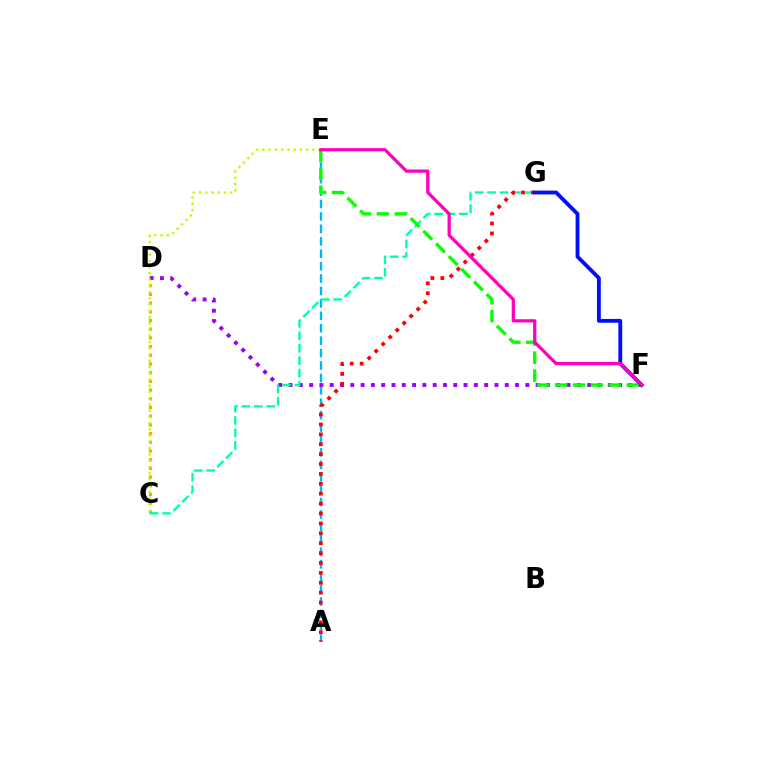{('A', 'E'): [{'color': '#00b5ff', 'line_style': 'dashed', 'thickness': 1.69}], ('C', 'D'): [{'color': '#ffa500', 'line_style': 'dotted', 'thickness': 2.36}], ('D', 'F'): [{'color': '#9b00ff', 'line_style': 'dotted', 'thickness': 2.8}], ('C', 'G'): [{'color': '#00ff9d', 'line_style': 'dashed', 'thickness': 1.69}], ('C', 'E'): [{'color': '#b3ff00', 'line_style': 'dotted', 'thickness': 1.7}], ('E', 'F'): [{'color': '#08ff00', 'line_style': 'dashed', 'thickness': 2.43}, {'color': '#ff00bd', 'line_style': 'solid', 'thickness': 2.34}], ('A', 'G'): [{'color': '#ff0000', 'line_style': 'dotted', 'thickness': 2.69}], ('F', 'G'): [{'color': '#0010ff', 'line_style': 'solid', 'thickness': 2.75}]}